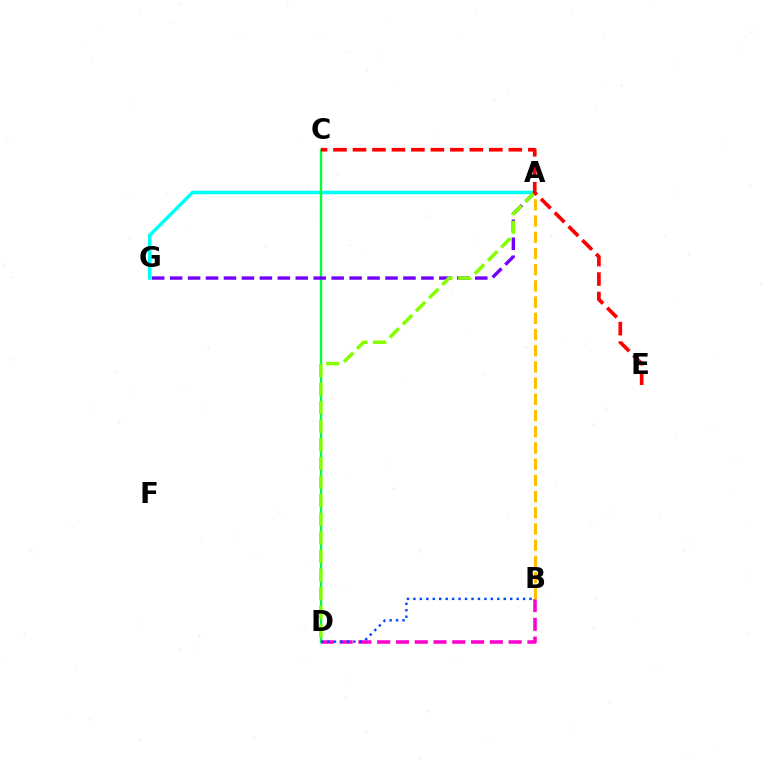{('A', 'G'): [{'color': '#00fff6', 'line_style': 'solid', 'thickness': 2.54}, {'color': '#7200ff', 'line_style': 'dashed', 'thickness': 2.44}], ('B', 'D'): [{'color': '#ff00cf', 'line_style': 'dashed', 'thickness': 2.55}, {'color': '#004bff', 'line_style': 'dotted', 'thickness': 1.75}], ('A', 'B'): [{'color': '#ffbd00', 'line_style': 'dashed', 'thickness': 2.2}], ('C', 'D'): [{'color': '#00ff39', 'line_style': 'solid', 'thickness': 1.66}], ('A', 'D'): [{'color': '#84ff00', 'line_style': 'dashed', 'thickness': 2.53}], ('C', 'E'): [{'color': '#ff0000', 'line_style': 'dashed', 'thickness': 2.65}]}